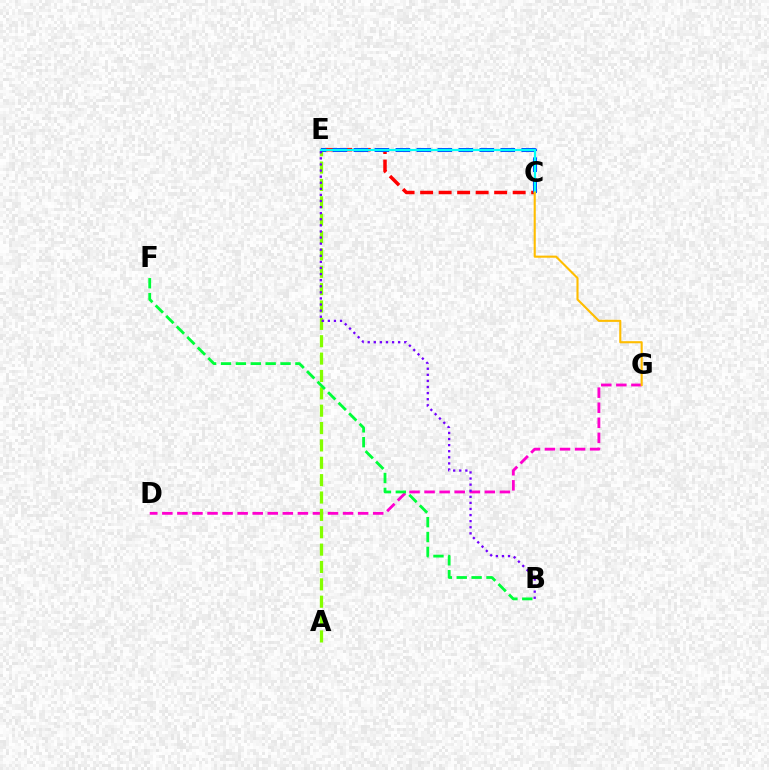{('D', 'G'): [{'color': '#ff00cf', 'line_style': 'dashed', 'thickness': 2.05}], ('A', 'E'): [{'color': '#84ff00', 'line_style': 'dashed', 'thickness': 2.36}], ('C', 'E'): [{'color': '#ff0000', 'line_style': 'dashed', 'thickness': 2.51}, {'color': '#004bff', 'line_style': 'dashed', 'thickness': 2.85}, {'color': '#00fff6', 'line_style': 'solid', 'thickness': 1.59}], ('B', 'F'): [{'color': '#00ff39', 'line_style': 'dashed', 'thickness': 2.02}], ('C', 'G'): [{'color': '#ffbd00', 'line_style': 'solid', 'thickness': 1.52}], ('B', 'E'): [{'color': '#7200ff', 'line_style': 'dotted', 'thickness': 1.65}]}